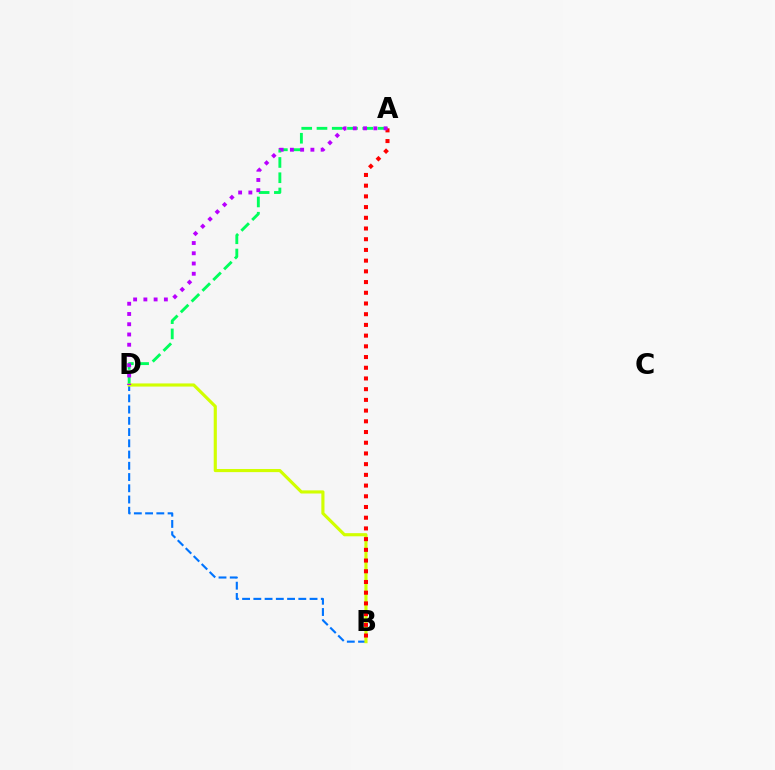{('A', 'D'): [{'color': '#00ff5c', 'line_style': 'dashed', 'thickness': 2.07}, {'color': '#b900ff', 'line_style': 'dotted', 'thickness': 2.78}], ('B', 'D'): [{'color': '#0074ff', 'line_style': 'dashed', 'thickness': 1.53}, {'color': '#d1ff00', 'line_style': 'solid', 'thickness': 2.26}], ('A', 'B'): [{'color': '#ff0000', 'line_style': 'dotted', 'thickness': 2.91}]}